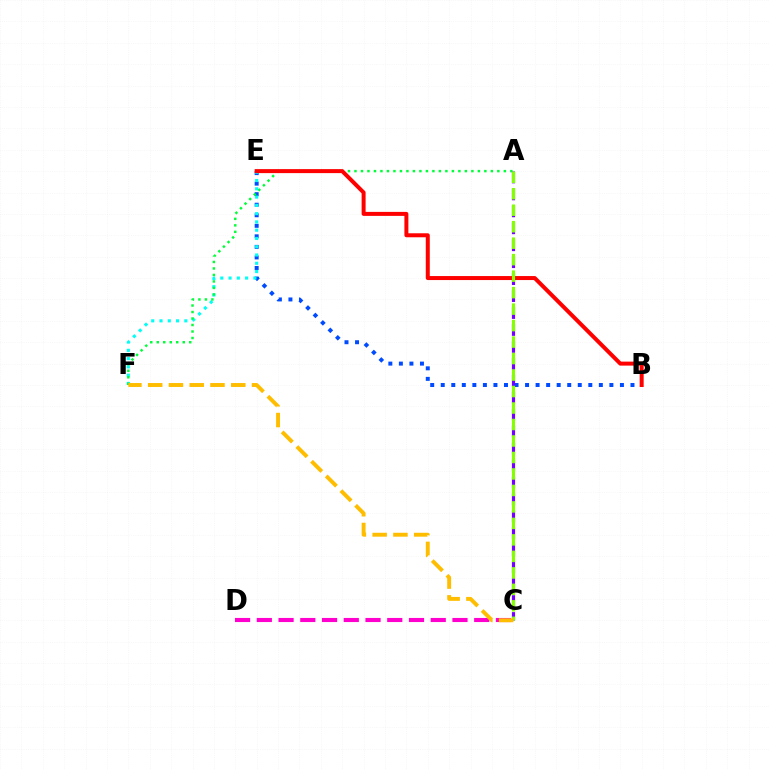{('B', 'E'): [{'color': '#004bff', 'line_style': 'dotted', 'thickness': 2.86}, {'color': '#ff0000', 'line_style': 'solid', 'thickness': 2.88}], ('E', 'F'): [{'color': '#00fff6', 'line_style': 'dotted', 'thickness': 2.25}], ('A', 'F'): [{'color': '#00ff39', 'line_style': 'dotted', 'thickness': 1.76}], ('A', 'C'): [{'color': '#7200ff', 'line_style': 'dashed', 'thickness': 2.3}, {'color': '#84ff00', 'line_style': 'dashed', 'thickness': 2.24}], ('C', 'D'): [{'color': '#ff00cf', 'line_style': 'dashed', 'thickness': 2.95}], ('C', 'F'): [{'color': '#ffbd00', 'line_style': 'dashed', 'thickness': 2.82}]}